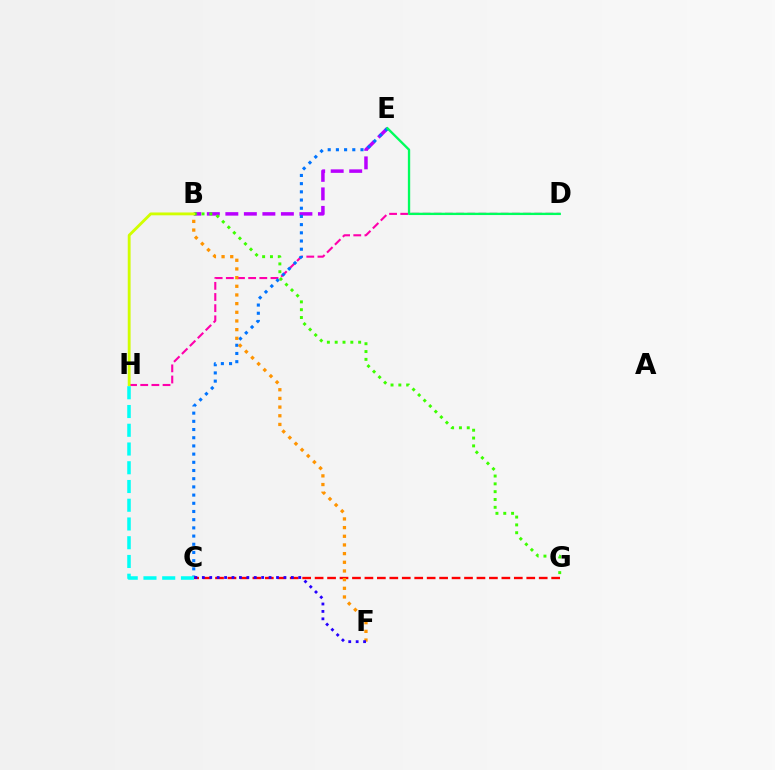{('D', 'H'): [{'color': '#ff00ac', 'line_style': 'dashed', 'thickness': 1.52}], ('B', 'E'): [{'color': '#b900ff', 'line_style': 'dashed', 'thickness': 2.52}], ('C', 'E'): [{'color': '#0074ff', 'line_style': 'dotted', 'thickness': 2.23}], ('C', 'G'): [{'color': '#ff0000', 'line_style': 'dashed', 'thickness': 1.69}], ('B', 'F'): [{'color': '#ff9400', 'line_style': 'dotted', 'thickness': 2.36}], ('B', 'G'): [{'color': '#3dff00', 'line_style': 'dotted', 'thickness': 2.13}], ('B', 'H'): [{'color': '#d1ff00', 'line_style': 'solid', 'thickness': 2.05}], ('C', 'F'): [{'color': '#2500ff', 'line_style': 'dotted', 'thickness': 2.02}], ('C', 'H'): [{'color': '#00fff6', 'line_style': 'dashed', 'thickness': 2.55}], ('D', 'E'): [{'color': '#00ff5c', 'line_style': 'solid', 'thickness': 1.68}]}